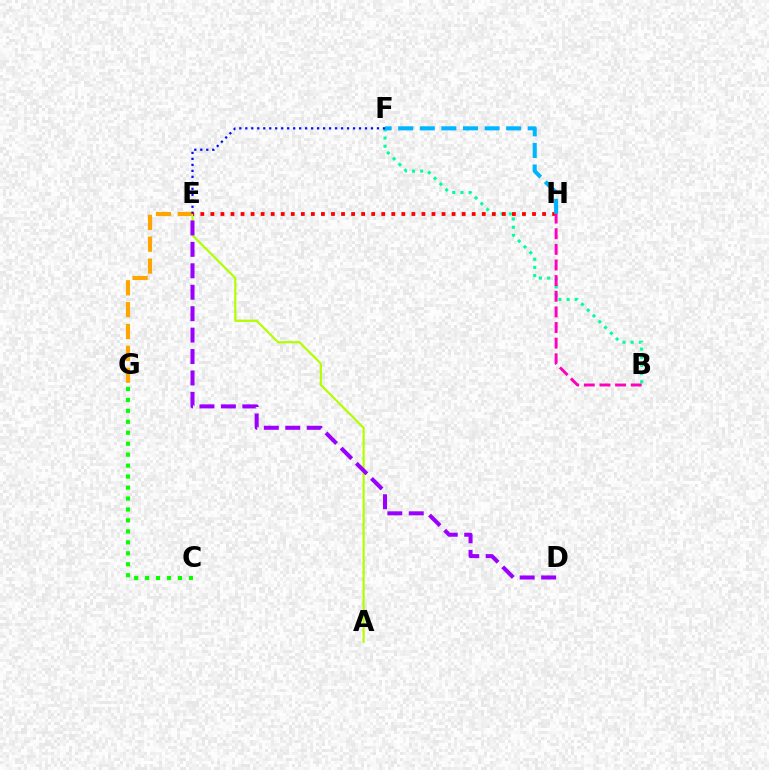{('E', 'G'): [{'color': '#ffa500', 'line_style': 'dashed', 'thickness': 2.97}], ('A', 'E'): [{'color': '#b3ff00', 'line_style': 'solid', 'thickness': 1.58}], ('B', 'F'): [{'color': '#00ff9d', 'line_style': 'dotted', 'thickness': 2.22}], ('C', 'G'): [{'color': '#08ff00', 'line_style': 'dotted', 'thickness': 2.98}], ('E', 'F'): [{'color': '#0010ff', 'line_style': 'dotted', 'thickness': 1.63}], ('D', 'E'): [{'color': '#9b00ff', 'line_style': 'dashed', 'thickness': 2.91}], ('E', 'H'): [{'color': '#ff0000', 'line_style': 'dotted', 'thickness': 2.73}], ('F', 'H'): [{'color': '#00b5ff', 'line_style': 'dashed', 'thickness': 2.93}], ('B', 'H'): [{'color': '#ff00bd', 'line_style': 'dashed', 'thickness': 2.12}]}